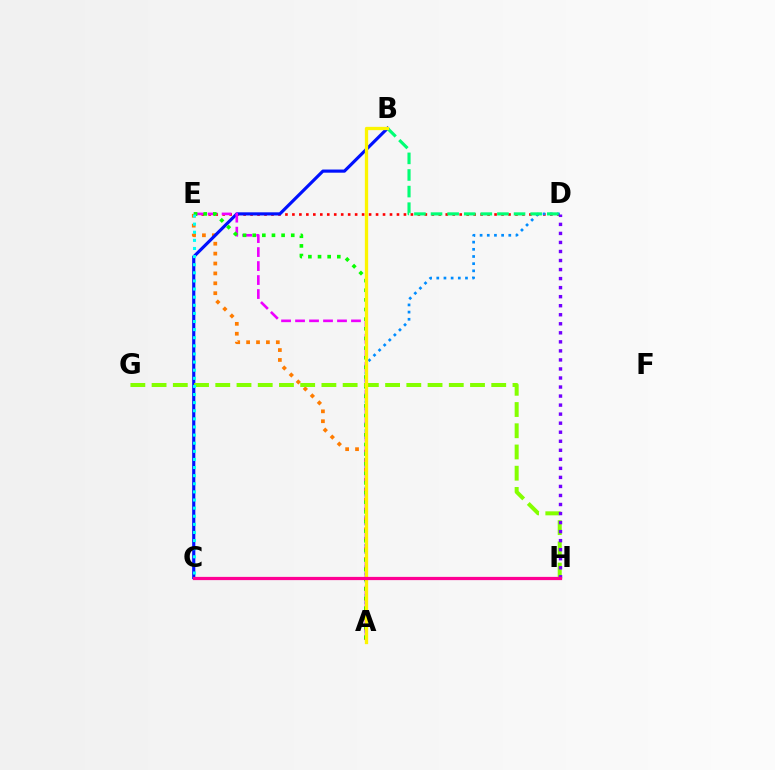{('D', 'E'): [{'color': '#ff0000', 'line_style': 'dotted', 'thickness': 1.89}], ('A', 'E'): [{'color': '#ff7c00', 'line_style': 'dotted', 'thickness': 2.69}, {'color': '#ee00ff', 'line_style': 'dashed', 'thickness': 1.9}, {'color': '#08ff00', 'line_style': 'dotted', 'thickness': 2.62}], ('A', 'D'): [{'color': '#008cff', 'line_style': 'dotted', 'thickness': 1.95}], ('B', 'C'): [{'color': '#0010ff', 'line_style': 'solid', 'thickness': 2.27}], ('B', 'D'): [{'color': '#00ff74', 'line_style': 'dashed', 'thickness': 2.26}], ('G', 'H'): [{'color': '#84ff00', 'line_style': 'dashed', 'thickness': 2.88}], ('A', 'B'): [{'color': '#fcf500', 'line_style': 'solid', 'thickness': 2.38}], ('C', 'E'): [{'color': '#00fff6', 'line_style': 'dotted', 'thickness': 2.2}], ('D', 'H'): [{'color': '#7200ff', 'line_style': 'dotted', 'thickness': 2.46}], ('C', 'H'): [{'color': '#ff0094', 'line_style': 'solid', 'thickness': 2.32}]}